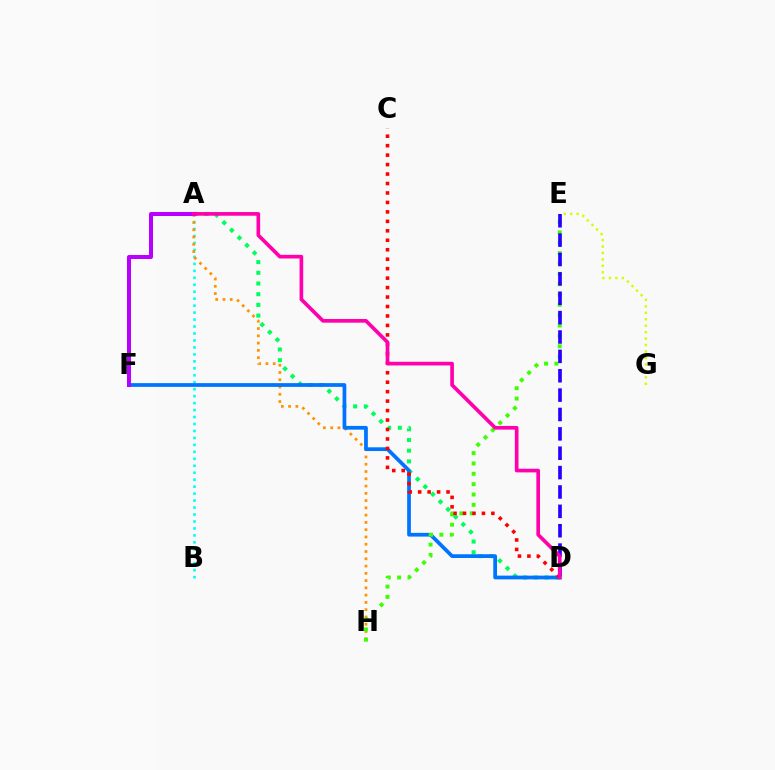{('A', 'B'): [{'color': '#00fff6', 'line_style': 'dotted', 'thickness': 1.89}], ('A', 'D'): [{'color': '#00ff5c', 'line_style': 'dotted', 'thickness': 2.91}, {'color': '#ff00ac', 'line_style': 'solid', 'thickness': 2.64}], ('E', 'G'): [{'color': '#d1ff00', 'line_style': 'dotted', 'thickness': 1.75}], ('A', 'H'): [{'color': '#ff9400', 'line_style': 'dotted', 'thickness': 1.98}], ('D', 'F'): [{'color': '#0074ff', 'line_style': 'solid', 'thickness': 2.69}], ('E', 'H'): [{'color': '#3dff00', 'line_style': 'dotted', 'thickness': 2.81}], ('D', 'E'): [{'color': '#2500ff', 'line_style': 'dashed', 'thickness': 2.63}], ('A', 'F'): [{'color': '#b900ff', 'line_style': 'solid', 'thickness': 2.89}], ('C', 'D'): [{'color': '#ff0000', 'line_style': 'dotted', 'thickness': 2.57}]}